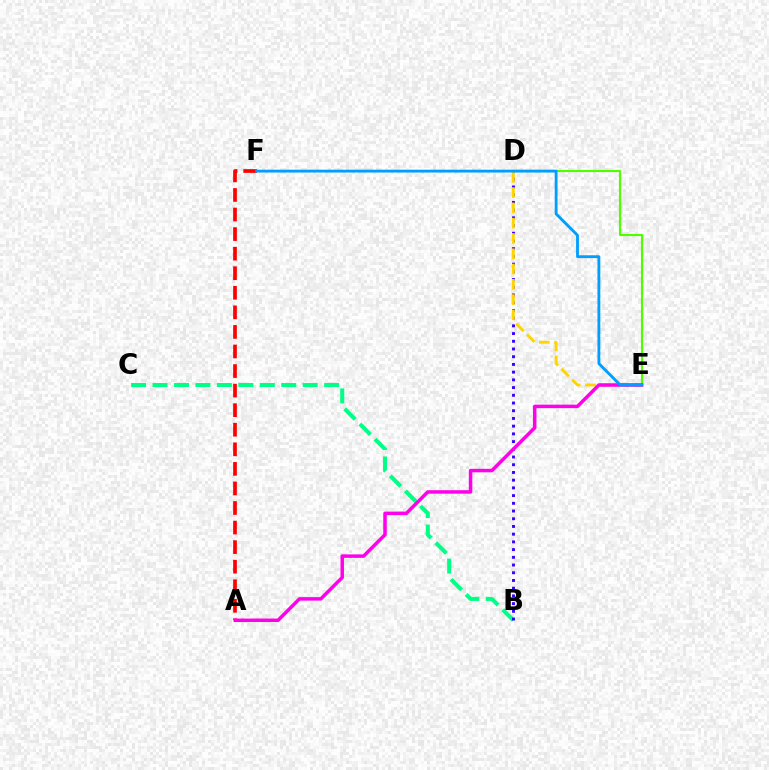{('B', 'C'): [{'color': '#00ff86', 'line_style': 'dashed', 'thickness': 2.91}], ('B', 'D'): [{'color': '#3700ff', 'line_style': 'dotted', 'thickness': 2.1}], ('D', 'E'): [{'color': '#4fff00', 'line_style': 'solid', 'thickness': 1.54}, {'color': '#ffd500', 'line_style': 'dashed', 'thickness': 2.08}], ('A', 'F'): [{'color': '#ff0000', 'line_style': 'dashed', 'thickness': 2.66}], ('A', 'E'): [{'color': '#ff00ed', 'line_style': 'solid', 'thickness': 2.51}], ('E', 'F'): [{'color': '#009eff', 'line_style': 'solid', 'thickness': 2.04}]}